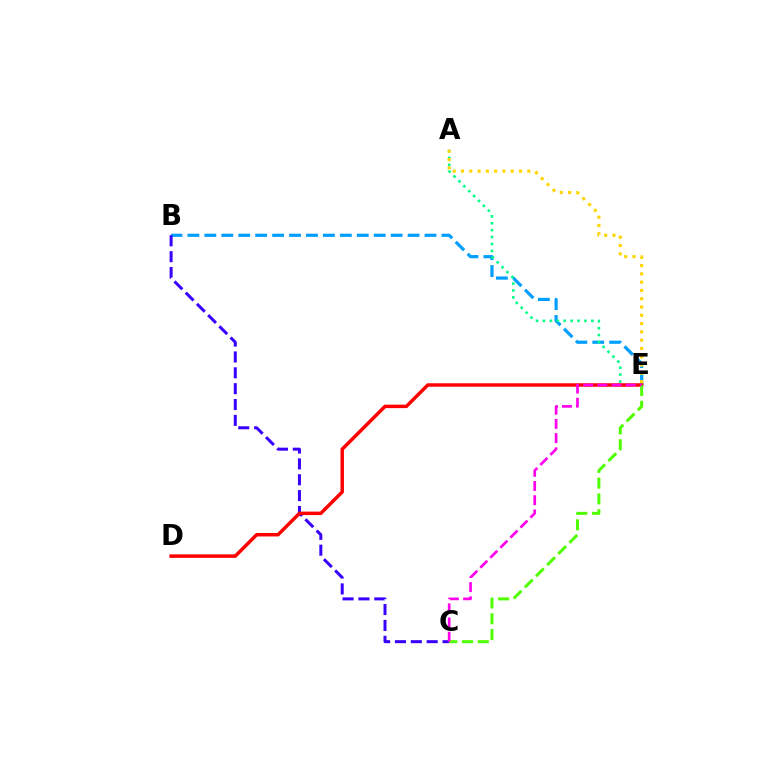{('B', 'E'): [{'color': '#009eff', 'line_style': 'dashed', 'thickness': 2.3}], ('A', 'E'): [{'color': '#00ff86', 'line_style': 'dotted', 'thickness': 1.88}, {'color': '#ffd500', 'line_style': 'dotted', 'thickness': 2.25}], ('B', 'C'): [{'color': '#3700ff', 'line_style': 'dashed', 'thickness': 2.15}], ('D', 'E'): [{'color': '#ff0000', 'line_style': 'solid', 'thickness': 2.5}], ('C', 'E'): [{'color': '#4fff00', 'line_style': 'dashed', 'thickness': 2.14}, {'color': '#ff00ed', 'line_style': 'dashed', 'thickness': 1.93}]}